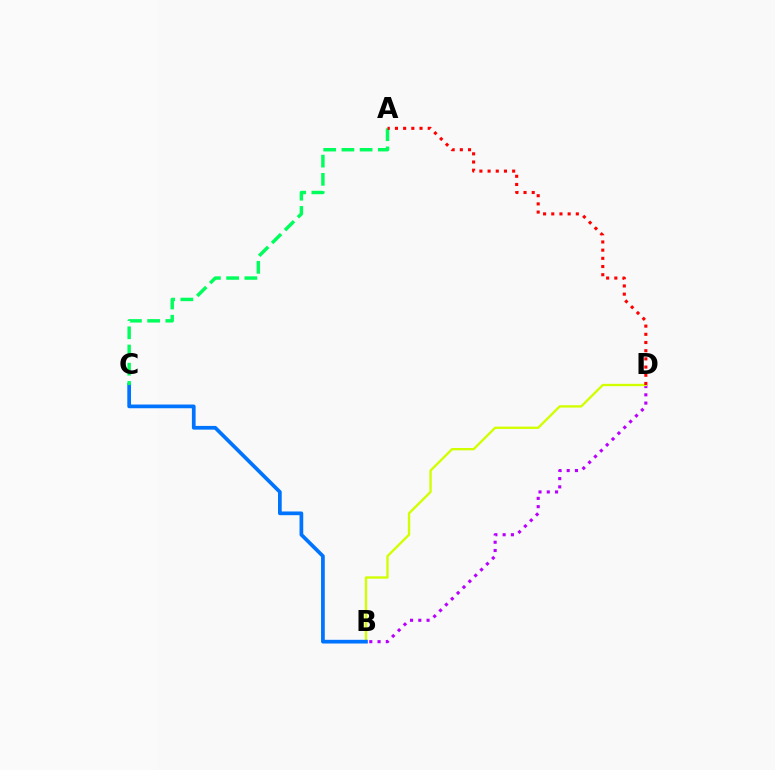{('B', 'D'): [{'color': '#b900ff', 'line_style': 'dotted', 'thickness': 2.24}, {'color': '#d1ff00', 'line_style': 'solid', 'thickness': 1.69}], ('B', 'C'): [{'color': '#0074ff', 'line_style': 'solid', 'thickness': 2.68}], ('A', 'C'): [{'color': '#00ff5c', 'line_style': 'dashed', 'thickness': 2.47}], ('A', 'D'): [{'color': '#ff0000', 'line_style': 'dotted', 'thickness': 2.23}]}